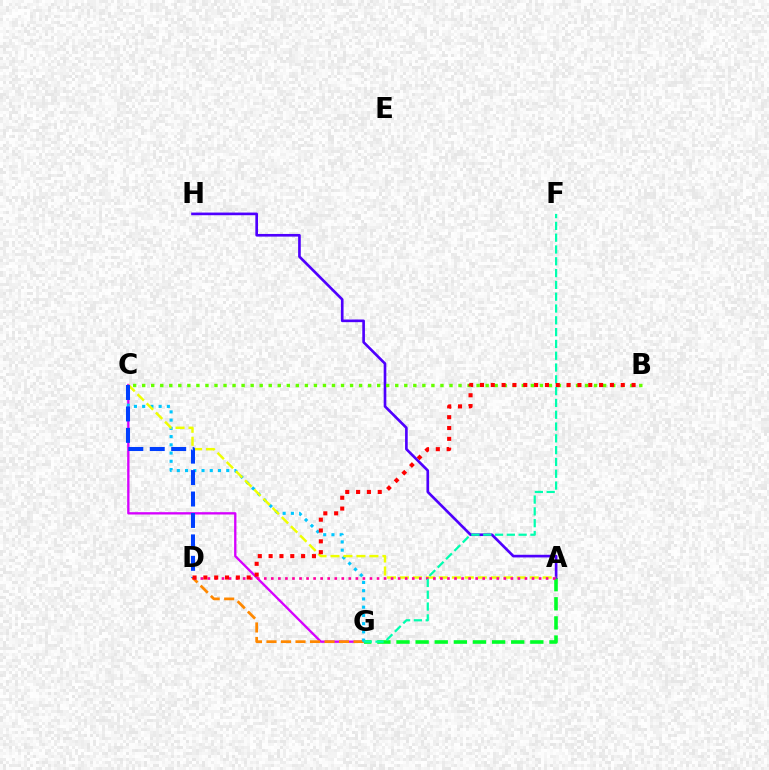{('C', 'G'): [{'color': '#d600ff', 'line_style': 'solid', 'thickness': 1.67}, {'color': '#00c7ff', 'line_style': 'dotted', 'thickness': 2.24}], ('D', 'G'): [{'color': '#ff8800', 'line_style': 'dashed', 'thickness': 1.97}], ('A', 'G'): [{'color': '#00ff27', 'line_style': 'dashed', 'thickness': 2.6}], ('A', 'H'): [{'color': '#4f00ff', 'line_style': 'solid', 'thickness': 1.91}], ('A', 'C'): [{'color': '#eeff00', 'line_style': 'dashed', 'thickness': 1.76}], ('B', 'C'): [{'color': '#66ff00', 'line_style': 'dotted', 'thickness': 2.46}], ('C', 'D'): [{'color': '#003fff', 'line_style': 'dashed', 'thickness': 2.91}], ('A', 'D'): [{'color': '#ff00a0', 'line_style': 'dotted', 'thickness': 1.91}], ('F', 'G'): [{'color': '#00ffaf', 'line_style': 'dashed', 'thickness': 1.6}], ('B', 'D'): [{'color': '#ff0000', 'line_style': 'dotted', 'thickness': 2.94}]}